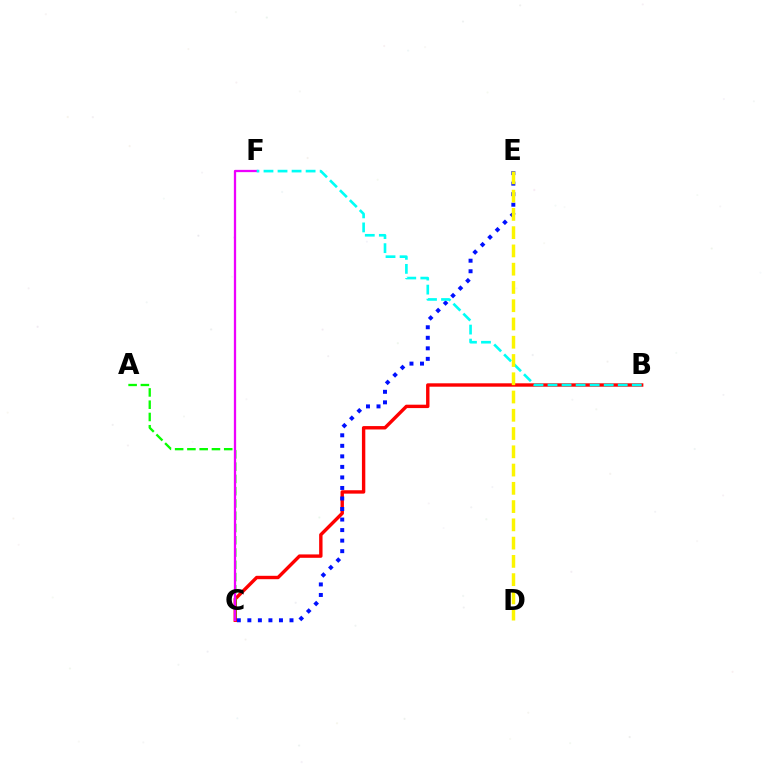{('B', 'C'): [{'color': '#ff0000', 'line_style': 'solid', 'thickness': 2.44}], ('C', 'E'): [{'color': '#0010ff', 'line_style': 'dotted', 'thickness': 2.86}], ('A', 'C'): [{'color': '#08ff00', 'line_style': 'dashed', 'thickness': 1.67}], ('C', 'F'): [{'color': '#ee00ff', 'line_style': 'solid', 'thickness': 1.64}], ('B', 'F'): [{'color': '#00fff6', 'line_style': 'dashed', 'thickness': 1.91}], ('D', 'E'): [{'color': '#fcf500', 'line_style': 'dashed', 'thickness': 2.48}]}